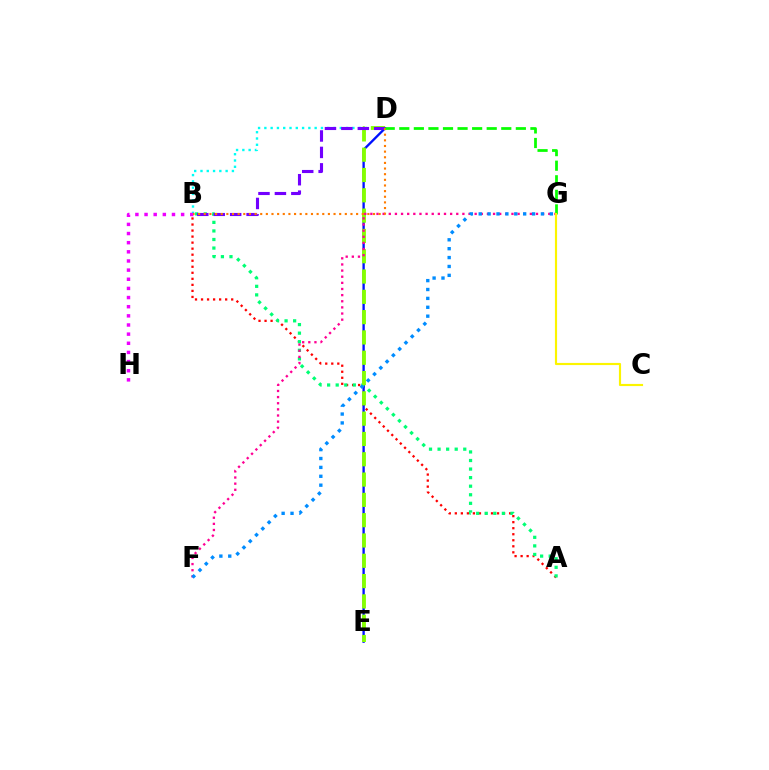{('B', 'D'): [{'color': '#00fff6', 'line_style': 'dotted', 'thickness': 1.71}, {'color': '#7200ff', 'line_style': 'dashed', 'thickness': 2.23}, {'color': '#ff7c00', 'line_style': 'dotted', 'thickness': 1.53}], ('A', 'B'): [{'color': '#ff0000', 'line_style': 'dotted', 'thickness': 1.64}, {'color': '#00ff74', 'line_style': 'dotted', 'thickness': 2.33}], ('D', 'E'): [{'color': '#0010ff', 'line_style': 'solid', 'thickness': 1.68}, {'color': '#84ff00', 'line_style': 'dashed', 'thickness': 2.76}], ('F', 'G'): [{'color': '#ff0094', 'line_style': 'dotted', 'thickness': 1.67}, {'color': '#008cff', 'line_style': 'dotted', 'thickness': 2.41}], ('B', 'H'): [{'color': '#ee00ff', 'line_style': 'dotted', 'thickness': 2.48}], ('D', 'G'): [{'color': '#08ff00', 'line_style': 'dashed', 'thickness': 1.98}], ('C', 'G'): [{'color': '#fcf500', 'line_style': 'solid', 'thickness': 1.55}]}